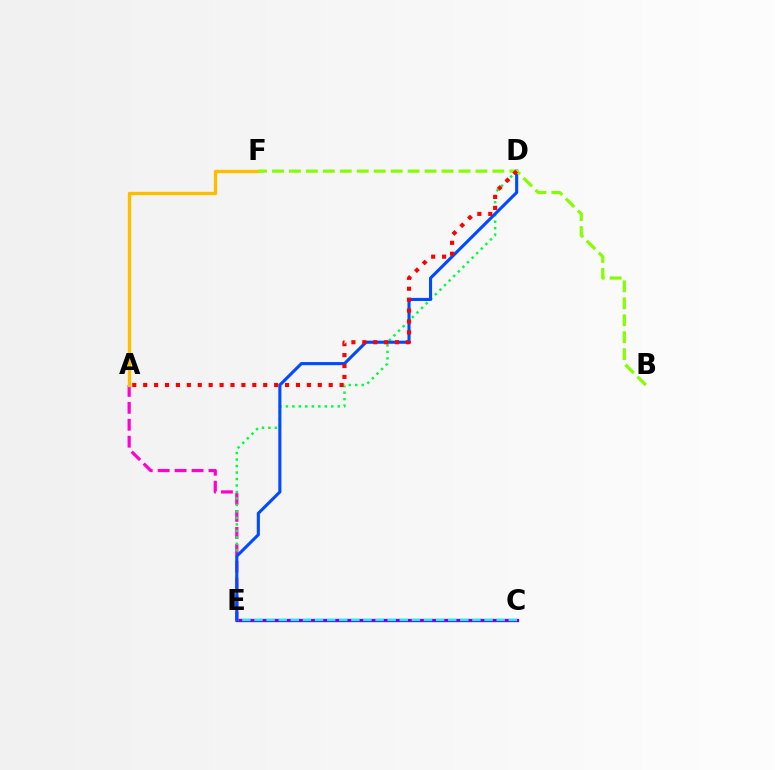{('C', 'E'): [{'color': '#7200ff', 'line_style': 'solid', 'thickness': 2.38}, {'color': '#00fff6', 'line_style': 'dashed', 'thickness': 1.64}], ('A', 'E'): [{'color': '#ff00cf', 'line_style': 'dashed', 'thickness': 2.3}], ('D', 'E'): [{'color': '#00ff39', 'line_style': 'dotted', 'thickness': 1.76}, {'color': '#004bff', 'line_style': 'solid', 'thickness': 2.23}], ('A', 'F'): [{'color': '#ffbd00', 'line_style': 'solid', 'thickness': 2.45}], ('B', 'F'): [{'color': '#84ff00', 'line_style': 'dashed', 'thickness': 2.3}], ('A', 'D'): [{'color': '#ff0000', 'line_style': 'dotted', 'thickness': 2.96}]}